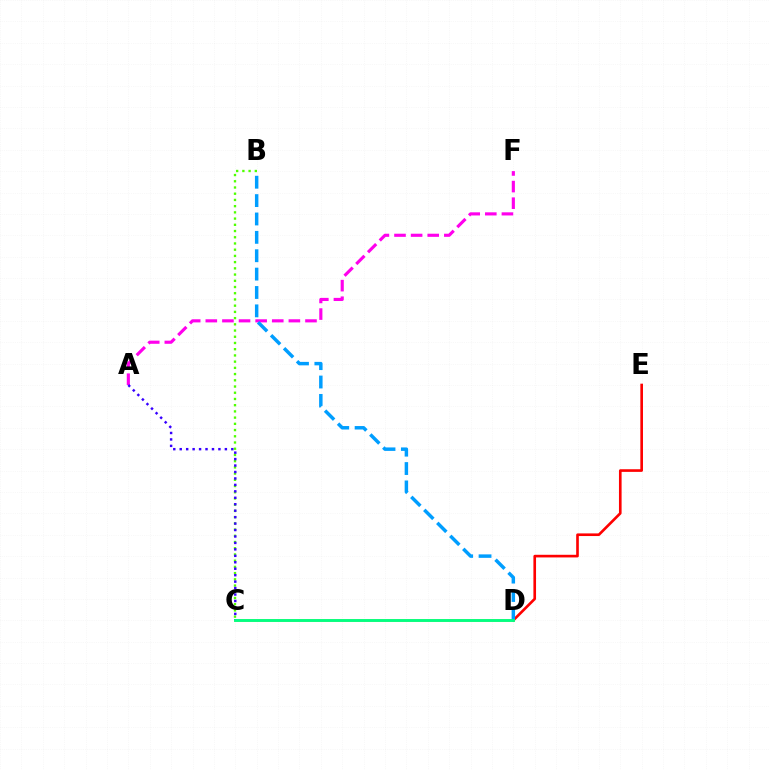{('C', 'D'): [{'color': '#ffd500', 'line_style': 'solid', 'thickness': 1.93}, {'color': '#00ff86', 'line_style': 'solid', 'thickness': 2.05}], ('B', 'C'): [{'color': '#4fff00', 'line_style': 'dotted', 'thickness': 1.69}], ('D', 'E'): [{'color': '#ff0000', 'line_style': 'solid', 'thickness': 1.9}], ('A', 'F'): [{'color': '#ff00ed', 'line_style': 'dashed', 'thickness': 2.26}], ('A', 'C'): [{'color': '#3700ff', 'line_style': 'dotted', 'thickness': 1.75}], ('B', 'D'): [{'color': '#009eff', 'line_style': 'dashed', 'thickness': 2.5}]}